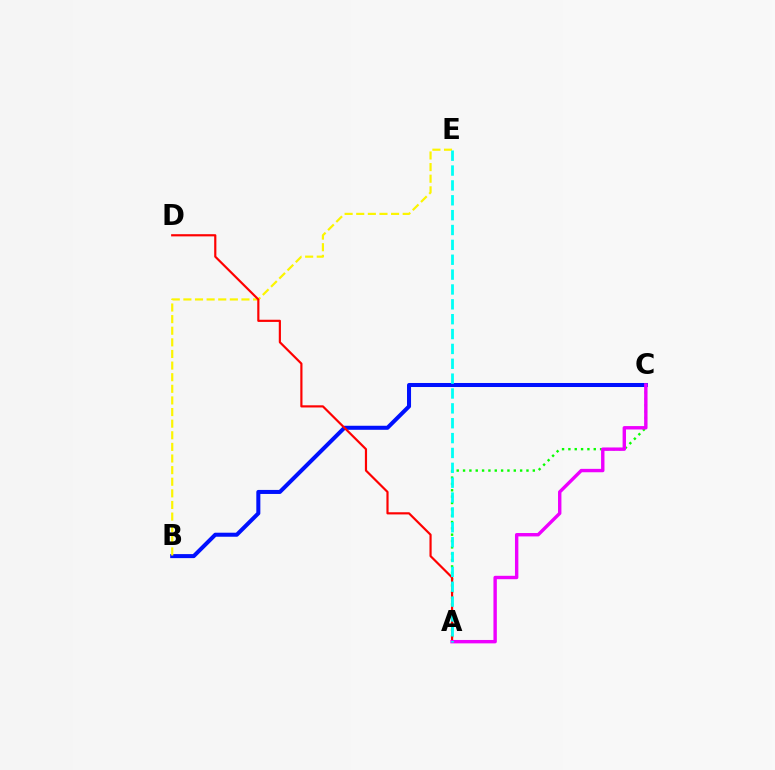{('A', 'C'): [{'color': '#08ff00', 'line_style': 'dotted', 'thickness': 1.72}, {'color': '#ee00ff', 'line_style': 'solid', 'thickness': 2.45}], ('B', 'C'): [{'color': '#0010ff', 'line_style': 'solid', 'thickness': 2.9}], ('B', 'E'): [{'color': '#fcf500', 'line_style': 'dashed', 'thickness': 1.58}], ('A', 'D'): [{'color': '#ff0000', 'line_style': 'solid', 'thickness': 1.57}], ('A', 'E'): [{'color': '#00fff6', 'line_style': 'dashed', 'thickness': 2.02}]}